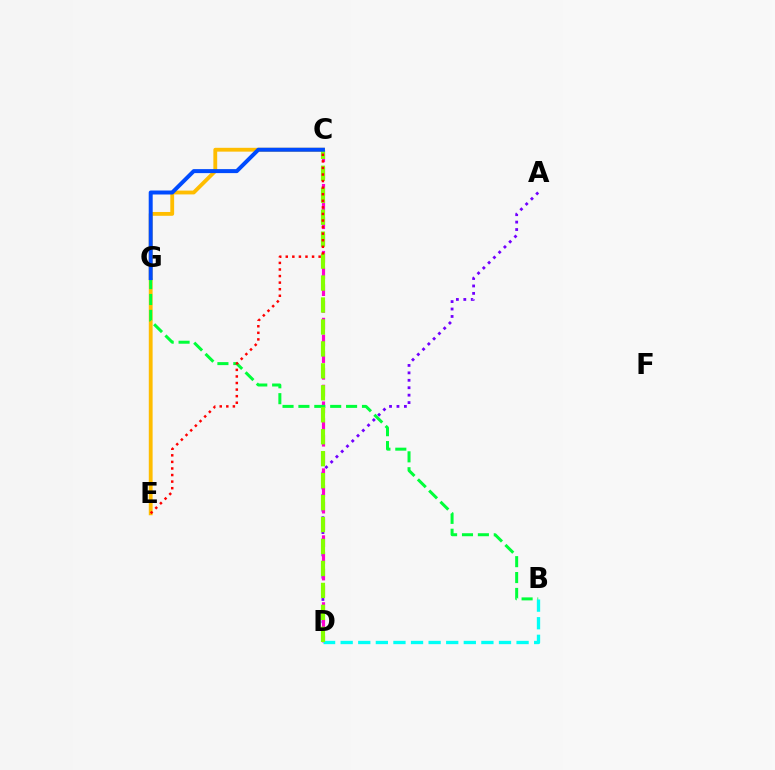{('A', 'D'): [{'color': '#7200ff', 'line_style': 'dotted', 'thickness': 2.02}], ('C', 'E'): [{'color': '#ffbd00', 'line_style': 'solid', 'thickness': 2.76}, {'color': '#ff0000', 'line_style': 'dotted', 'thickness': 1.79}], ('C', 'D'): [{'color': '#ff00cf', 'line_style': 'dashed', 'thickness': 2.27}, {'color': '#84ff00', 'line_style': 'dashed', 'thickness': 2.98}], ('B', 'G'): [{'color': '#00ff39', 'line_style': 'dashed', 'thickness': 2.16}], ('B', 'D'): [{'color': '#00fff6', 'line_style': 'dashed', 'thickness': 2.39}], ('C', 'G'): [{'color': '#004bff', 'line_style': 'solid', 'thickness': 2.87}]}